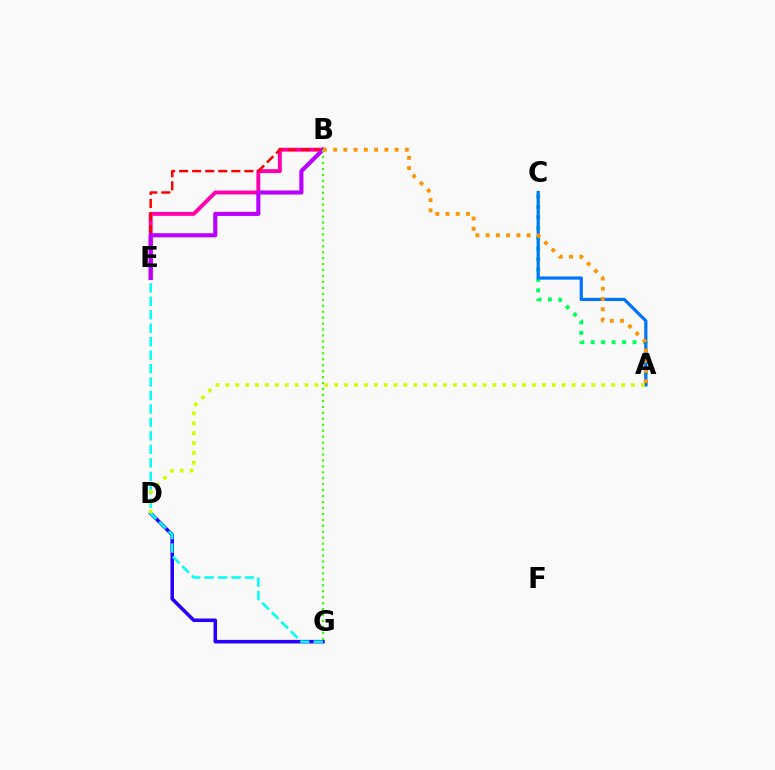{('A', 'C'): [{'color': '#00ff5c', 'line_style': 'dotted', 'thickness': 2.83}, {'color': '#0074ff', 'line_style': 'solid', 'thickness': 2.3}], ('B', 'E'): [{'color': '#ff00ac', 'line_style': 'solid', 'thickness': 2.81}, {'color': '#ff0000', 'line_style': 'dashed', 'thickness': 1.77}, {'color': '#b900ff', 'line_style': 'solid', 'thickness': 2.96}], ('D', 'G'): [{'color': '#2500ff', 'line_style': 'solid', 'thickness': 2.54}], ('E', 'G'): [{'color': '#00fff6', 'line_style': 'dashed', 'thickness': 1.83}], ('A', 'D'): [{'color': '#d1ff00', 'line_style': 'dotted', 'thickness': 2.69}], ('B', 'G'): [{'color': '#3dff00', 'line_style': 'dotted', 'thickness': 1.62}], ('A', 'B'): [{'color': '#ff9400', 'line_style': 'dotted', 'thickness': 2.79}]}